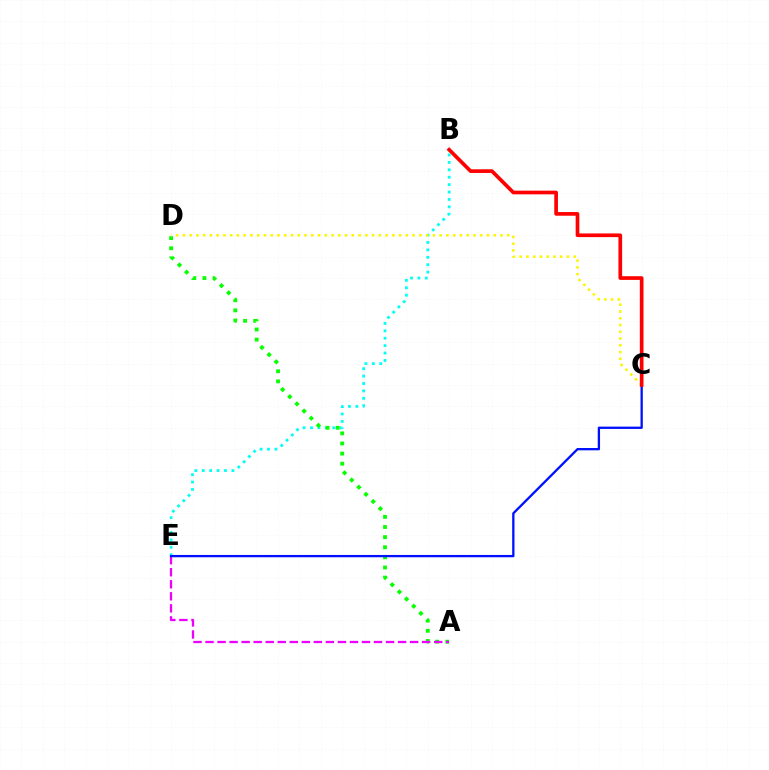{('B', 'E'): [{'color': '#00fff6', 'line_style': 'dotted', 'thickness': 2.01}], ('A', 'D'): [{'color': '#08ff00', 'line_style': 'dotted', 'thickness': 2.75}], ('C', 'D'): [{'color': '#fcf500', 'line_style': 'dotted', 'thickness': 1.84}], ('A', 'E'): [{'color': '#ee00ff', 'line_style': 'dashed', 'thickness': 1.63}], ('C', 'E'): [{'color': '#0010ff', 'line_style': 'solid', 'thickness': 1.66}], ('B', 'C'): [{'color': '#ff0000', 'line_style': 'solid', 'thickness': 2.65}]}